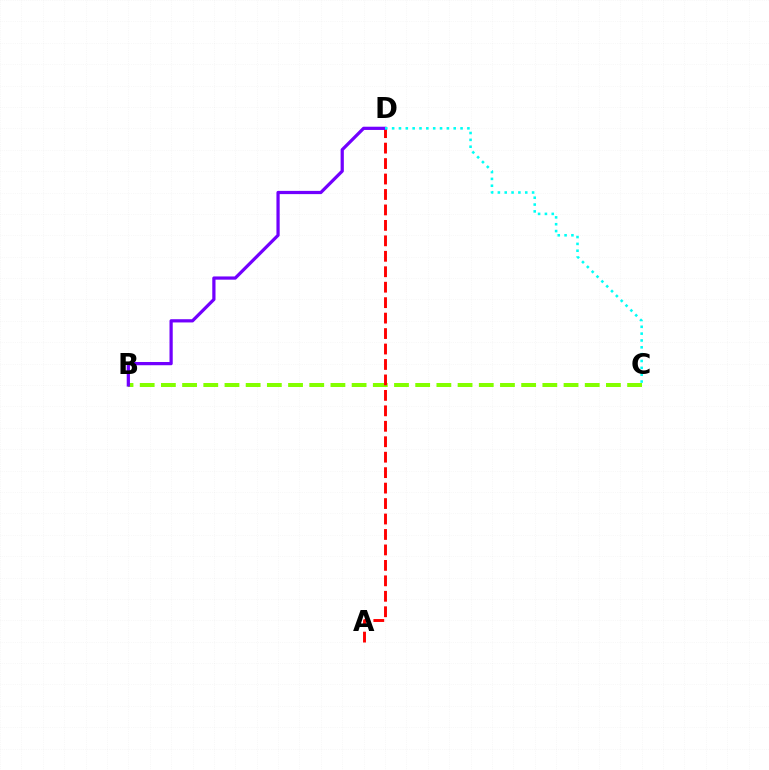{('B', 'C'): [{'color': '#84ff00', 'line_style': 'dashed', 'thickness': 2.88}], ('A', 'D'): [{'color': '#ff0000', 'line_style': 'dashed', 'thickness': 2.1}], ('B', 'D'): [{'color': '#7200ff', 'line_style': 'solid', 'thickness': 2.32}], ('C', 'D'): [{'color': '#00fff6', 'line_style': 'dotted', 'thickness': 1.86}]}